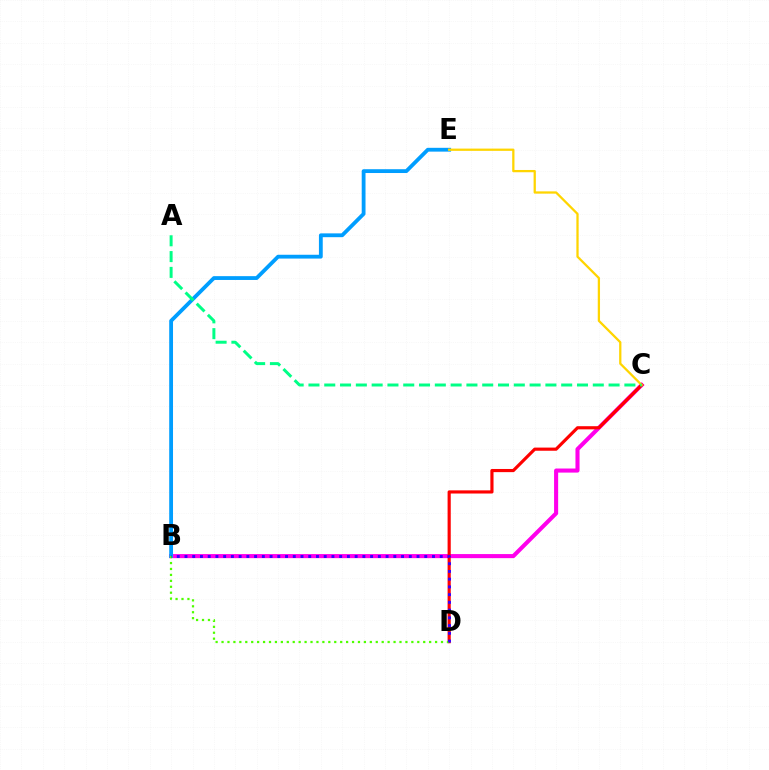{('B', 'C'): [{'color': '#ff00ed', 'line_style': 'solid', 'thickness': 2.94}], ('C', 'D'): [{'color': '#ff0000', 'line_style': 'solid', 'thickness': 2.28}], ('B', 'E'): [{'color': '#009eff', 'line_style': 'solid', 'thickness': 2.74}], ('B', 'D'): [{'color': '#4fff00', 'line_style': 'dotted', 'thickness': 1.61}, {'color': '#3700ff', 'line_style': 'dotted', 'thickness': 2.1}], ('C', 'E'): [{'color': '#ffd500', 'line_style': 'solid', 'thickness': 1.63}], ('A', 'C'): [{'color': '#00ff86', 'line_style': 'dashed', 'thickness': 2.15}]}